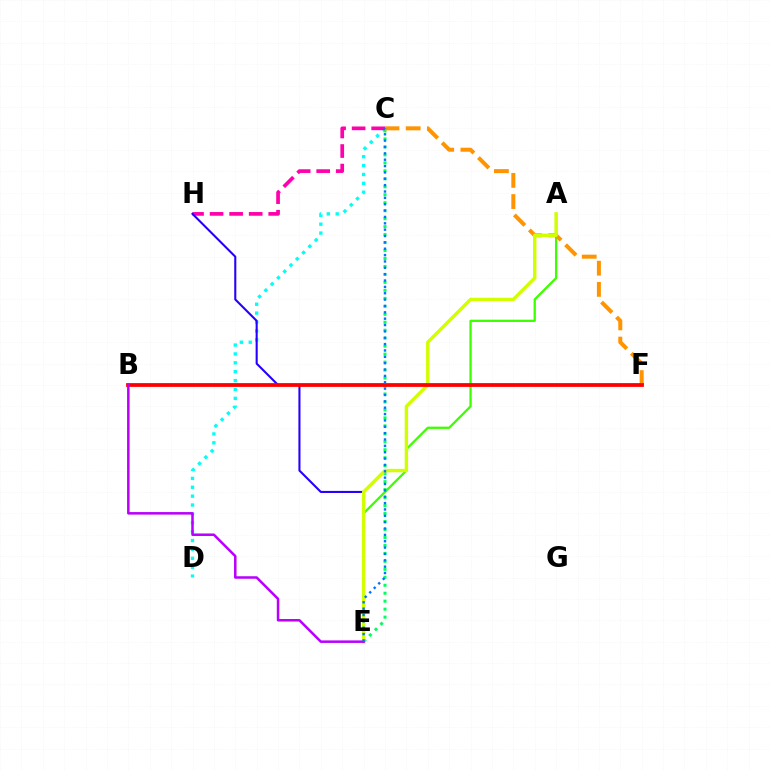{('C', 'D'): [{'color': '#00fff6', 'line_style': 'dotted', 'thickness': 2.41}], ('A', 'E'): [{'color': '#3dff00', 'line_style': 'solid', 'thickness': 1.64}, {'color': '#d1ff00', 'line_style': 'solid', 'thickness': 2.45}], ('C', 'E'): [{'color': '#00ff5c', 'line_style': 'dotted', 'thickness': 2.17}, {'color': '#0074ff', 'line_style': 'dotted', 'thickness': 1.73}], ('C', 'F'): [{'color': '#ff9400', 'line_style': 'dashed', 'thickness': 2.88}], ('C', 'H'): [{'color': '#ff00ac', 'line_style': 'dashed', 'thickness': 2.66}], ('E', 'H'): [{'color': '#2500ff', 'line_style': 'solid', 'thickness': 1.5}], ('B', 'F'): [{'color': '#ff0000', 'line_style': 'solid', 'thickness': 2.72}], ('B', 'E'): [{'color': '#b900ff', 'line_style': 'solid', 'thickness': 1.81}]}